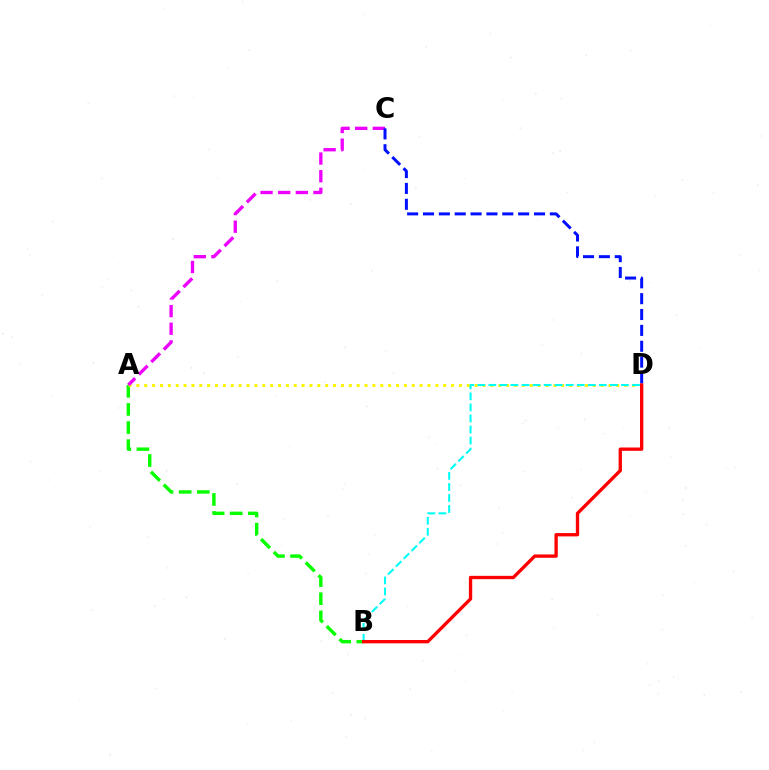{('A', 'B'): [{'color': '#08ff00', 'line_style': 'dashed', 'thickness': 2.46}], ('A', 'D'): [{'color': '#fcf500', 'line_style': 'dotted', 'thickness': 2.14}], ('A', 'C'): [{'color': '#ee00ff', 'line_style': 'dashed', 'thickness': 2.4}], ('B', 'D'): [{'color': '#00fff6', 'line_style': 'dashed', 'thickness': 1.5}, {'color': '#ff0000', 'line_style': 'solid', 'thickness': 2.4}], ('C', 'D'): [{'color': '#0010ff', 'line_style': 'dashed', 'thickness': 2.15}]}